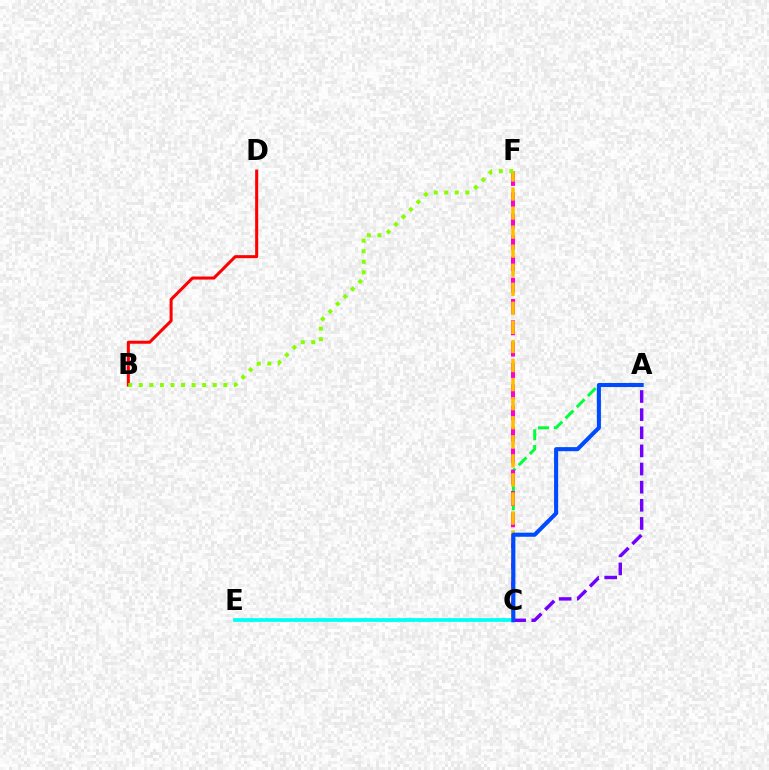{('A', 'C'): [{'color': '#00ff39', 'line_style': 'dashed', 'thickness': 2.14}, {'color': '#7200ff', 'line_style': 'dashed', 'thickness': 2.46}, {'color': '#004bff', 'line_style': 'solid', 'thickness': 2.94}], ('C', 'E'): [{'color': '#00fff6', 'line_style': 'solid', 'thickness': 2.7}], ('C', 'F'): [{'color': '#ff00cf', 'line_style': 'dashed', 'thickness': 2.9}, {'color': '#ffbd00', 'line_style': 'dashed', 'thickness': 2.59}], ('B', 'D'): [{'color': '#ff0000', 'line_style': 'solid', 'thickness': 2.19}], ('B', 'F'): [{'color': '#84ff00', 'line_style': 'dotted', 'thickness': 2.87}]}